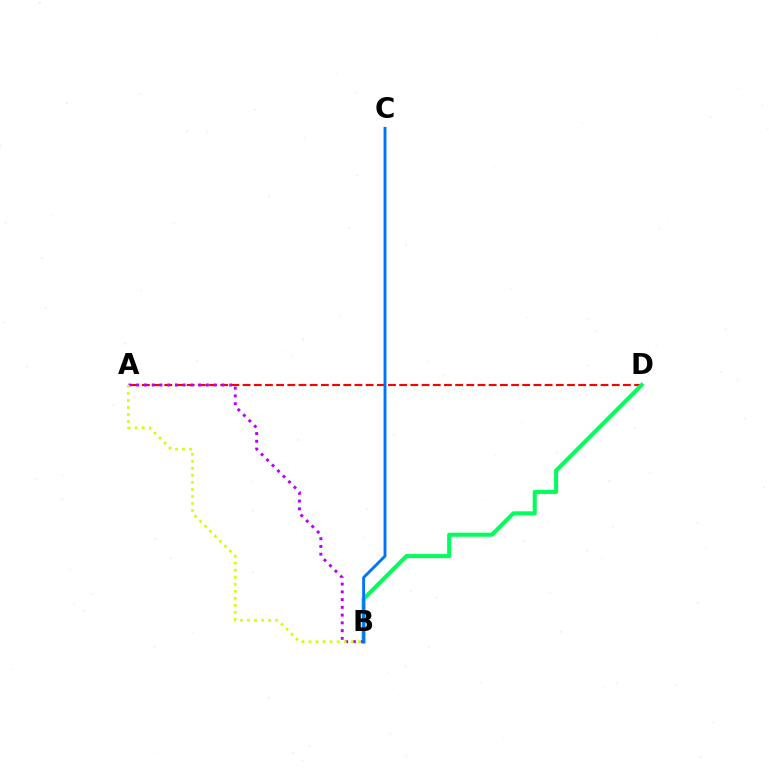{('A', 'D'): [{'color': '#ff0000', 'line_style': 'dashed', 'thickness': 1.52}], ('B', 'D'): [{'color': '#00ff5c', 'line_style': 'solid', 'thickness': 2.91}], ('A', 'B'): [{'color': '#b900ff', 'line_style': 'dotted', 'thickness': 2.11}, {'color': '#d1ff00', 'line_style': 'dotted', 'thickness': 1.91}], ('B', 'C'): [{'color': '#0074ff', 'line_style': 'solid', 'thickness': 2.07}]}